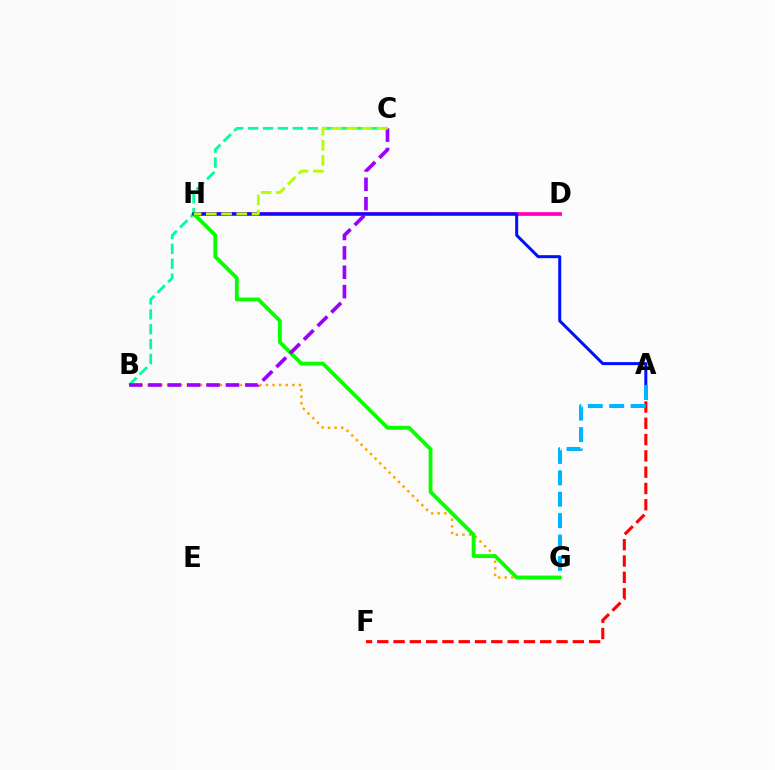{('D', 'H'): [{'color': '#ff00bd', 'line_style': 'solid', 'thickness': 2.67}], ('B', 'C'): [{'color': '#00ff9d', 'line_style': 'dashed', 'thickness': 2.02}, {'color': '#9b00ff', 'line_style': 'dashed', 'thickness': 2.63}], ('B', 'G'): [{'color': '#ffa500', 'line_style': 'dotted', 'thickness': 1.79}], ('G', 'H'): [{'color': '#08ff00', 'line_style': 'solid', 'thickness': 2.75}], ('A', 'H'): [{'color': '#0010ff', 'line_style': 'solid', 'thickness': 2.16}], ('A', 'F'): [{'color': '#ff0000', 'line_style': 'dashed', 'thickness': 2.21}], ('C', 'H'): [{'color': '#b3ff00', 'line_style': 'dashed', 'thickness': 2.07}], ('A', 'G'): [{'color': '#00b5ff', 'line_style': 'dashed', 'thickness': 2.91}]}